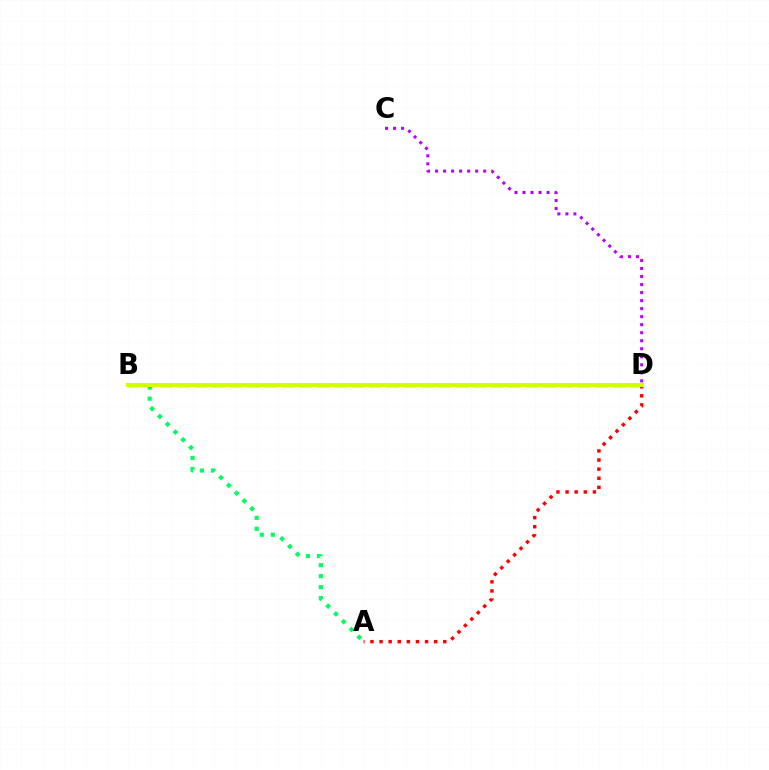{('A', 'D'): [{'color': '#ff0000', 'line_style': 'dotted', 'thickness': 2.47}], ('A', 'B'): [{'color': '#00ff5c', 'line_style': 'dotted', 'thickness': 2.99}], ('B', 'D'): [{'color': '#0074ff', 'line_style': 'dashed', 'thickness': 2.37}, {'color': '#d1ff00', 'line_style': 'solid', 'thickness': 2.87}], ('C', 'D'): [{'color': '#b900ff', 'line_style': 'dotted', 'thickness': 2.18}]}